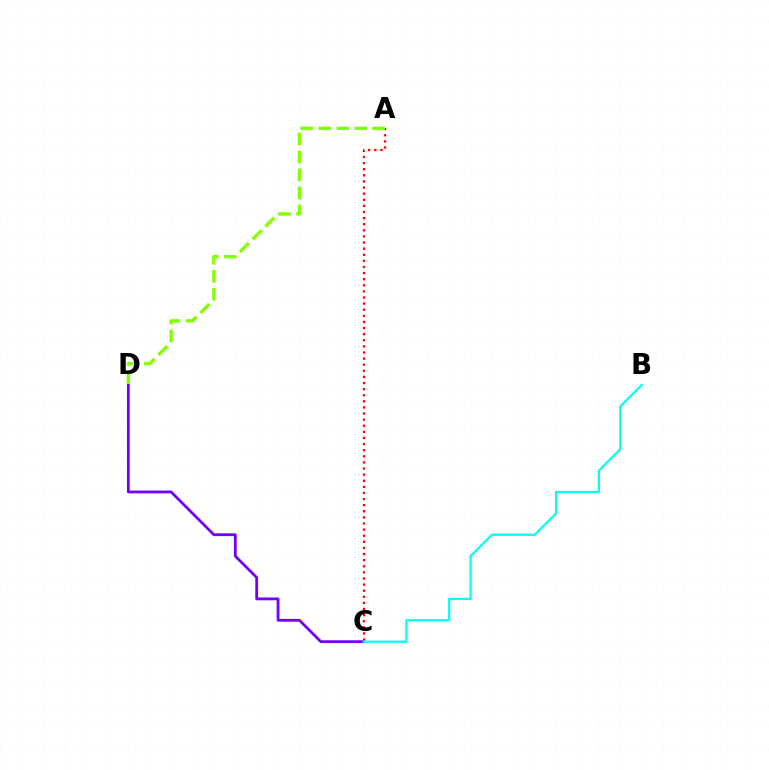{('C', 'D'): [{'color': '#7200ff', 'line_style': 'solid', 'thickness': 2.02}], ('A', 'C'): [{'color': '#ff0000', 'line_style': 'dotted', 'thickness': 1.66}], ('A', 'D'): [{'color': '#84ff00', 'line_style': 'dashed', 'thickness': 2.44}], ('B', 'C'): [{'color': '#00fff6', 'line_style': 'solid', 'thickness': 1.6}]}